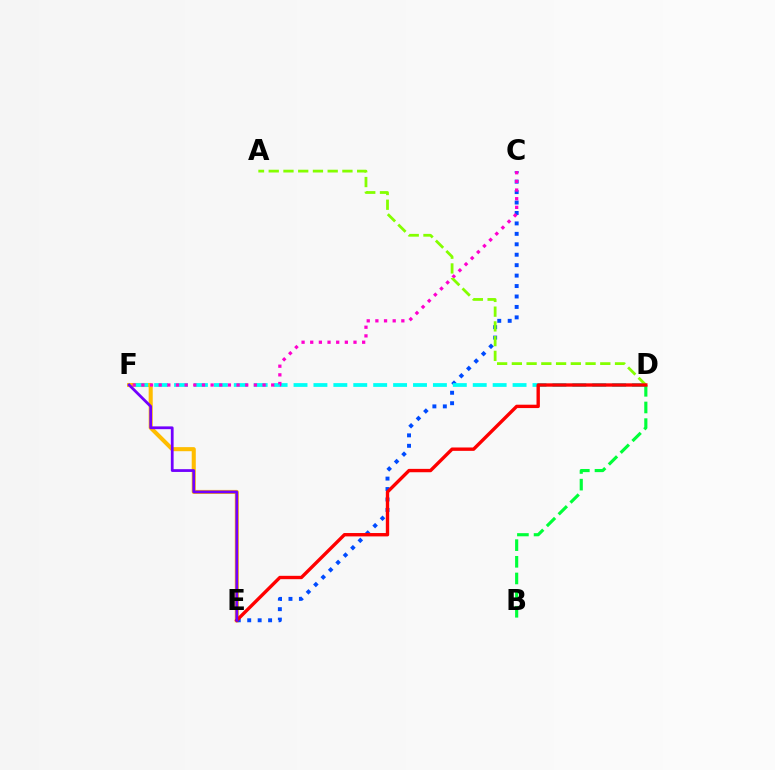{('E', 'F'): [{'color': '#ffbd00', 'line_style': 'solid', 'thickness': 2.93}, {'color': '#7200ff', 'line_style': 'solid', 'thickness': 2.0}], ('C', 'E'): [{'color': '#004bff', 'line_style': 'dotted', 'thickness': 2.84}], ('D', 'F'): [{'color': '#00fff6', 'line_style': 'dashed', 'thickness': 2.71}], ('C', 'F'): [{'color': '#ff00cf', 'line_style': 'dotted', 'thickness': 2.35}], ('B', 'D'): [{'color': '#00ff39', 'line_style': 'dashed', 'thickness': 2.26}], ('A', 'D'): [{'color': '#84ff00', 'line_style': 'dashed', 'thickness': 2.0}], ('D', 'E'): [{'color': '#ff0000', 'line_style': 'solid', 'thickness': 2.43}]}